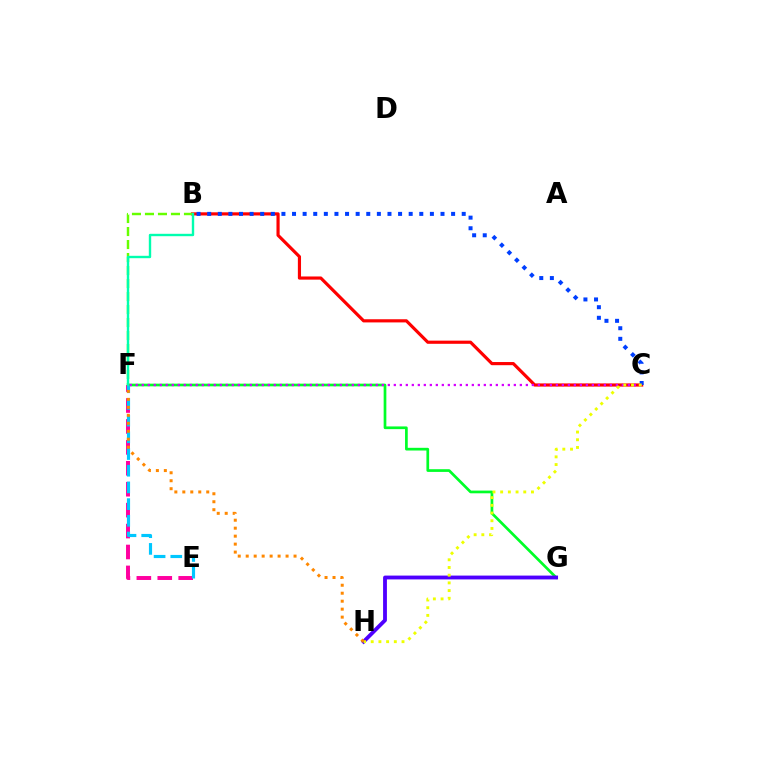{('B', 'C'): [{'color': '#ff0000', 'line_style': 'solid', 'thickness': 2.28}, {'color': '#003fff', 'line_style': 'dotted', 'thickness': 2.88}], ('E', 'F'): [{'color': '#ff00a0', 'line_style': 'dashed', 'thickness': 2.84}, {'color': '#00c7ff', 'line_style': 'dashed', 'thickness': 2.27}], ('F', 'G'): [{'color': '#00ff27', 'line_style': 'solid', 'thickness': 1.95}], ('B', 'F'): [{'color': '#66ff00', 'line_style': 'dashed', 'thickness': 1.77}, {'color': '#00ffaf', 'line_style': 'solid', 'thickness': 1.72}], ('G', 'H'): [{'color': '#4f00ff', 'line_style': 'solid', 'thickness': 2.76}], ('C', 'F'): [{'color': '#d600ff', 'line_style': 'dotted', 'thickness': 1.63}], ('C', 'H'): [{'color': '#eeff00', 'line_style': 'dotted', 'thickness': 2.09}], ('F', 'H'): [{'color': '#ff8800', 'line_style': 'dotted', 'thickness': 2.17}]}